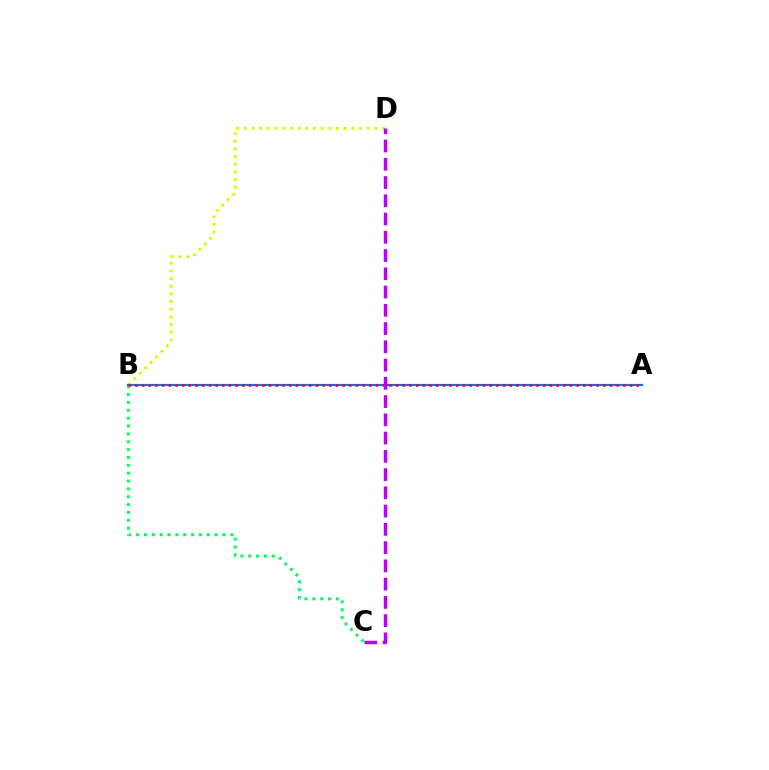{('B', 'D'): [{'color': '#d1ff00', 'line_style': 'dotted', 'thickness': 2.08}], ('B', 'C'): [{'color': '#00ff5c', 'line_style': 'dotted', 'thickness': 2.14}], ('A', 'B'): [{'color': '#0074ff', 'line_style': 'solid', 'thickness': 1.56}, {'color': '#ff0000', 'line_style': 'dotted', 'thickness': 1.82}], ('C', 'D'): [{'color': '#b900ff', 'line_style': 'dashed', 'thickness': 2.48}]}